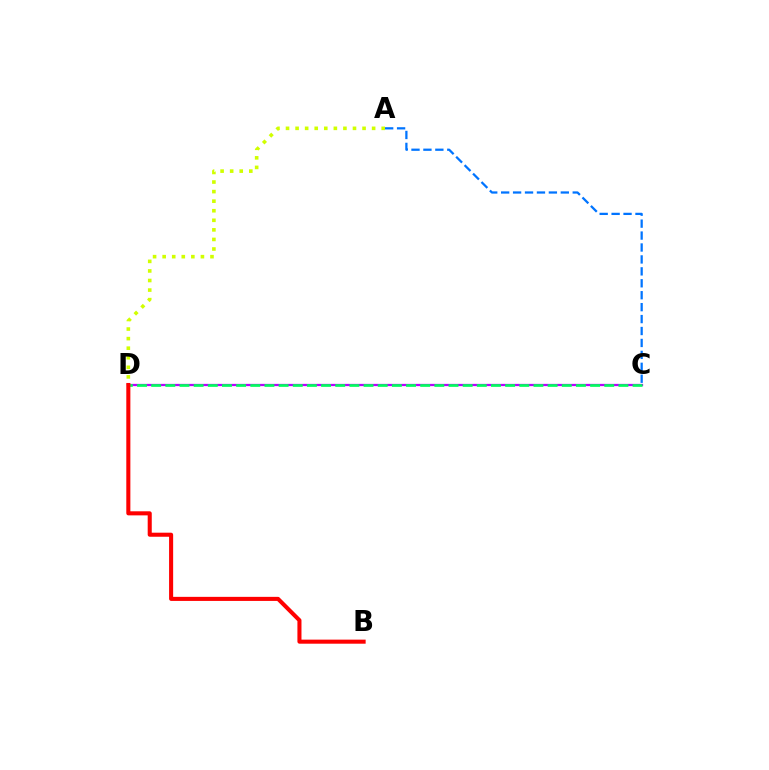{('C', 'D'): [{'color': '#b900ff', 'line_style': 'solid', 'thickness': 1.63}, {'color': '#00ff5c', 'line_style': 'dashed', 'thickness': 1.92}], ('A', 'D'): [{'color': '#d1ff00', 'line_style': 'dotted', 'thickness': 2.6}], ('B', 'D'): [{'color': '#ff0000', 'line_style': 'solid', 'thickness': 2.93}], ('A', 'C'): [{'color': '#0074ff', 'line_style': 'dashed', 'thickness': 1.62}]}